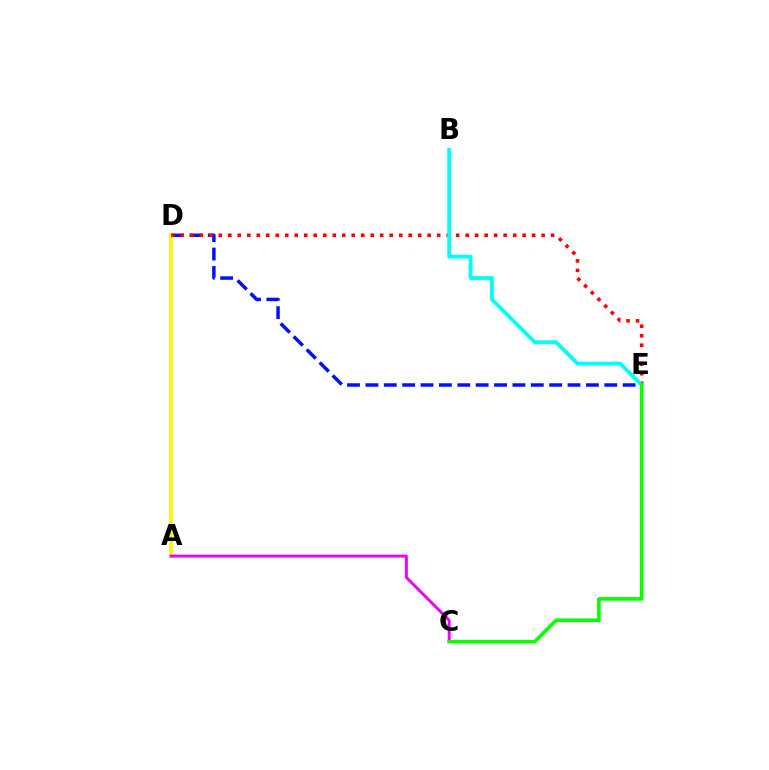{('D', 'E'): [{'color': '#0010ff', 'line_style': 'dashed', 'thickness': 2.5}, {'color': '#ff0000', 'line_style': 'dotted', 'thickness': 2.58}], ('A', 'D'): [{'color': '#fcf500', 'line_style': 'solid', 'thickness': 2.59}], ('A', 'C'): [{'color': '#ee00ff', 'line_style': 'solid', 'thickness': 2.1}], ('B', 'E'): [{'color': '#00fff6', 'line_style': 'solid', 'thickness': 2.74}], ('C', 'E'): [{'color': '#08ff00', 'line_style': 'solid', 'thickness': 2.59}]}